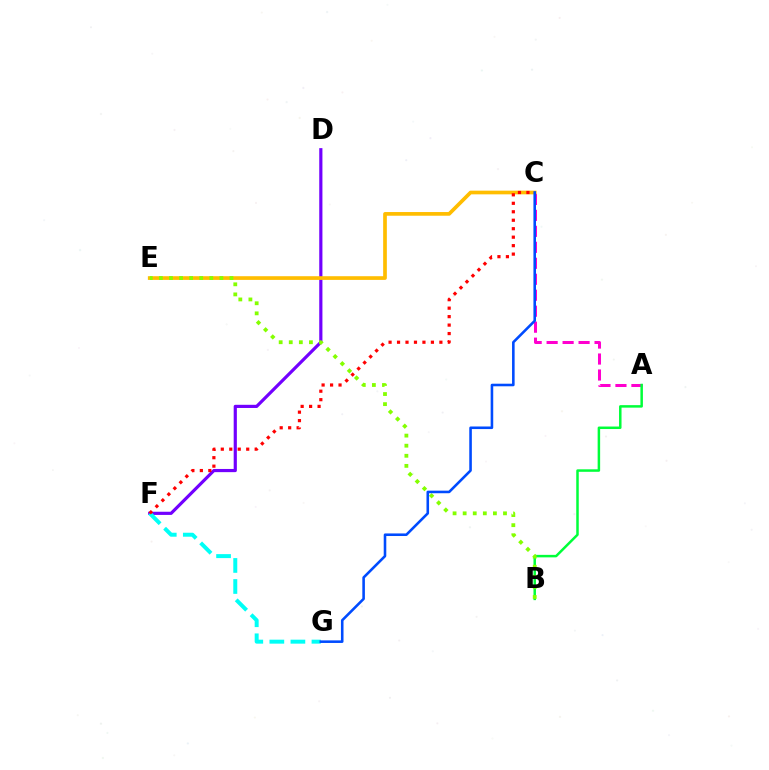{('A', 'C'): [{'color': '#ff00cf', 'line_style': 'dashed', 'thickness': 2.17}], ('D', 'F'): [{'color': '#7200ff', 'line_style': 'solid', 'thickness': 2.29}], ('C', 'E'): [{'color': '#ffbd00', 'line_style': 'solid', 'thickness': 2.66}], ('A', 'B'): [{'color': '#00ff39', 'line_style': 'solid', 'thickness': 1.8}], ('F', 'G'): [{'color': '#00fff6', 'line_style': 'dashed', 'thickness': 2.86}], ('B', 'E'): [{'color': '#84ff00', 'line_style': 'dotted', 'thickness': 2.74}], ('C', 'G'): [{'color': '#004bff', 'line_style': 'solid', 'thickness': 1.86}], ('C', 'F'): [{'color': '#ff0000', 'line_style': 'dotted', 'thickness': 2.3}]}